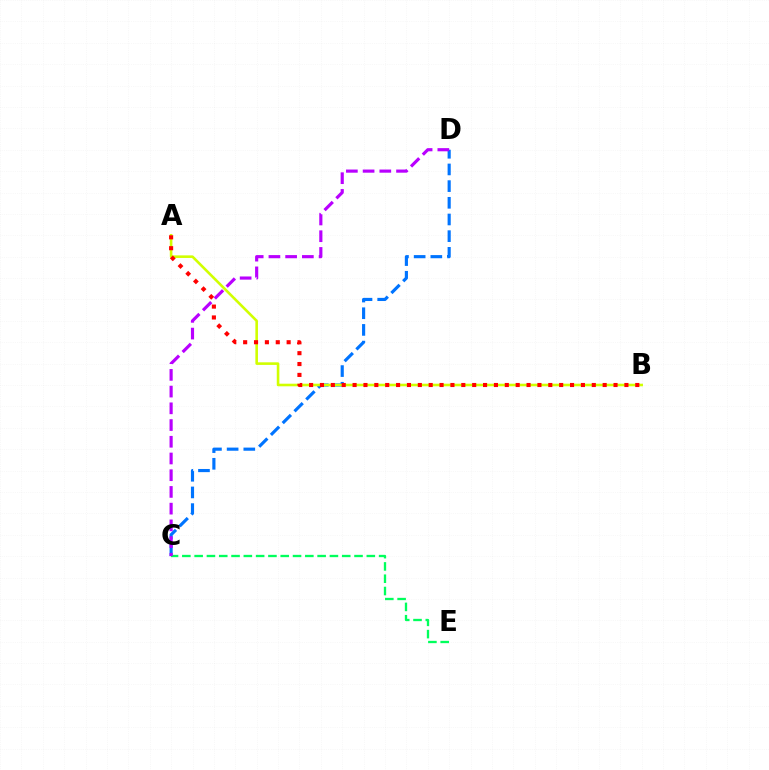{('C', 'D'): [{'color': '#0074ff', 'line_style': 'dashed', 'thickness': 2.27}, {'color': '#b900ff', 'line_style': 'dashed', 'thickness': 2.27}], ('A', 'B'): [{'color': '#d1ff00', 'line_style': 'solid', 'thickness': 1.87}, {'color': '#ff0000', 'line_style': 'dotted', 'thickness': 2.95}], ('C', 'E'): [{'color': '#00ff5c', 'line_style': 'dashed', 'thickness': 1.67}]}